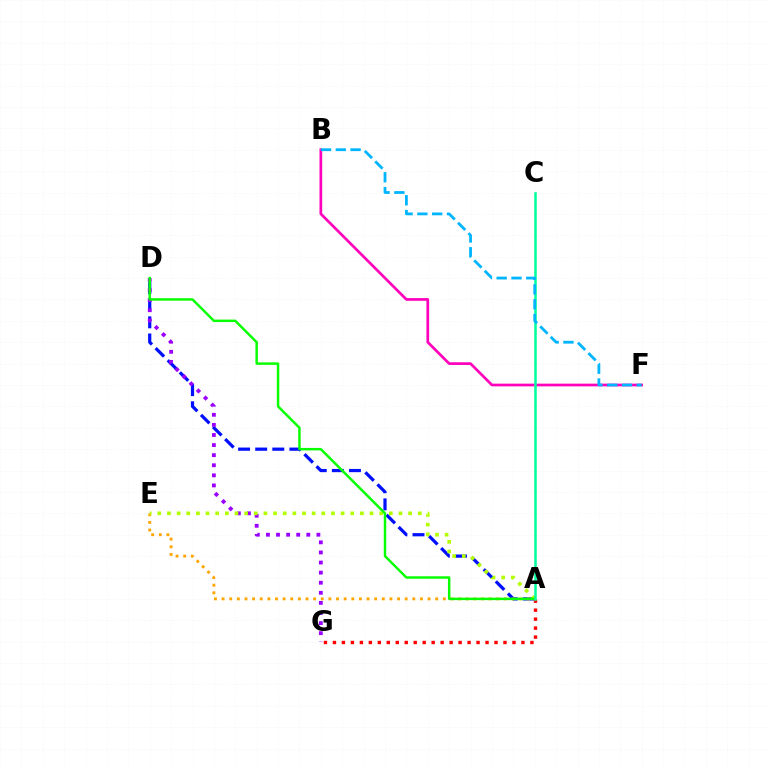{('A', 'D'): [{'color': '#0010ff', 'line_style': 'dashed', 'thickness': 2.32}, {'color': '#08ff00', 'line_style': 'solid', 'thickness': 1.78}], ('D', 'G'): [{'color': '#9b00ff', 'line_style': 'dotted', 'thickness': 2.74}], ('A', 'G'): [{'color': '#ff0000', 'line_style': 'dotted', 'thickness': 2.44}], ('B', 'F'): [{'color': '#ff00bd', 'line_style': 'solid', 'thickness': 1.95}, {'color': '#00b5ff', 'line_style': 'dashed', 'thickness': 2.01}], ('A', 'E'): [{'color': '#ffa500', 'line_style': 'dotted', 'thickness': 2.07}, {'color': '#b3ff00', 'line_style': 'dotted', 'thickness': 2.62}], ('A', 'C'): [{'color': '#00ff9d', 'line_style': 'solid', 'thickness': 1.83}]}